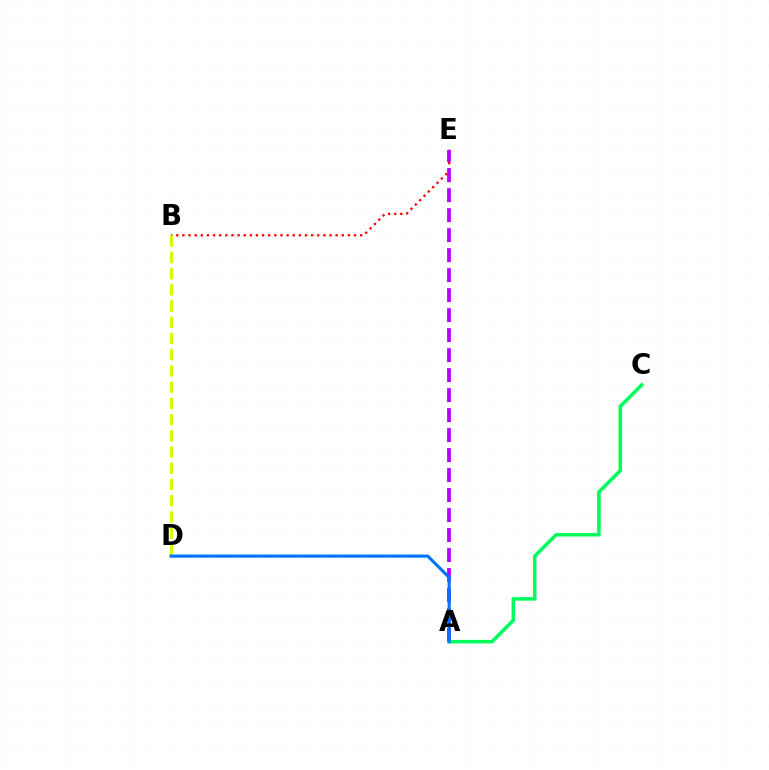{('B', 'E'): [{'color': '#ff0000', 'line_style': 'dotted', 'thickness': 1.67}], ('A', 'E'): [{'color': '#b900ff', 'line_style': 'dashed', 'thickness': 2.72}], ('A', 'C'): [{'color': '#00ff5c', 'line_style': 'solid', 'thickness': 2.54}], ('B', 'D'): [{'color': '#d1ff00', 'line_style': 'dashed', 'thickness': 2.2}], ('A', 'D'): [{'color': '#0074ff', 'line_style': 'solid', 'thickness': 2.24}]}